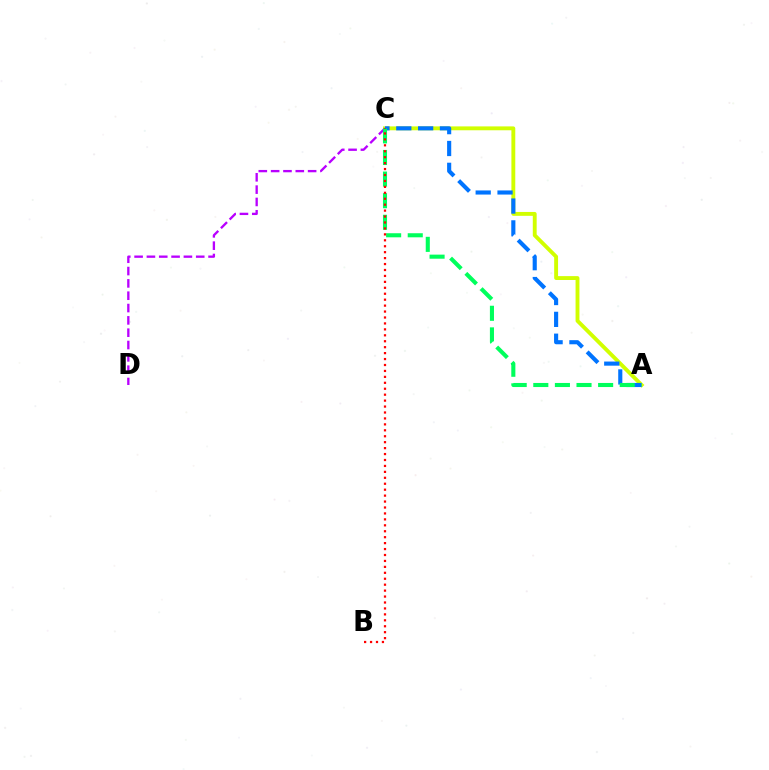{('A', 'C'): [{'color': '#d1ff00', 'line_style': 'solid', 'thickness': 2.79}, {'color': '#0074ff', 'line_style': 'dashed', 'thickness': 2.97}, {'color': '#00ff5c', 'line_style': 'dashed', 'thickness': 2.94}], ('C', 'D'): [{'color': '#b900ff', 'line_style': 'dashed', 'thickness': 1.67}], ('B', 'C'): [{'color': '#ff0000', 'line_style': 'dotted', 'thickness': 1.61}]}